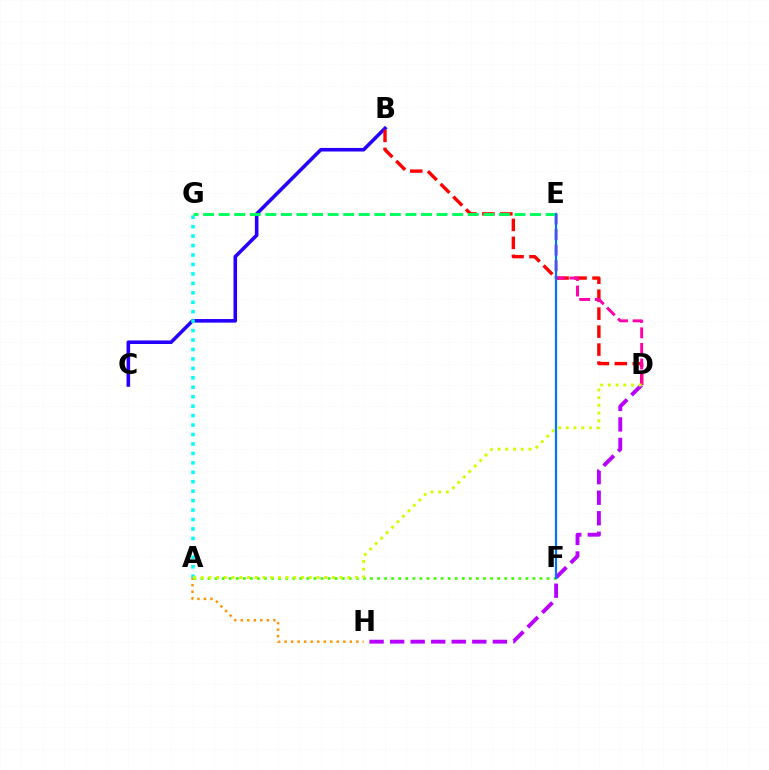{('B', 'C'): [{'color': '#2500ff', 'line_style': 'solid', 'thickness': 2.57}], ('B', 'D'): [{'color': '#ff0000', 'line_style': 'dashed', 'thickness': 2.44}], ('A', 'H'): [{'color': '#ff9400', 'line_style': 'dotted', 'thickness': 1.77}], ('D', 'H'): [{'color': '#b900ff', 'line_style': 'dashed', 'thickness': 2.79}], ('D', 'E'): [{'color': '#ff00ac', 'line_style': 'dashed', 'thickness': 2.12}], ('A', 'G'): [{'color': '#00fff6', 'line_style': 'dotted', 'thickness': 2.57}], ('E', 'G'): [{'color': '#00ff5c', 'line_style': 'dashed', 'thickness': 2.11}], ('A', 'F'): [{'color': '#3dff00', 'line_style': 'dotted', 'thickness': 1.92}], ('A', 'D'): [{'color': '#d1ff00', 'line_style': 'dotted', 'thickness': 2.1}], ('E', 'F'): [{'color': '#0074ff', 'line_style': 'solid', 'thickness': 1.6}]}